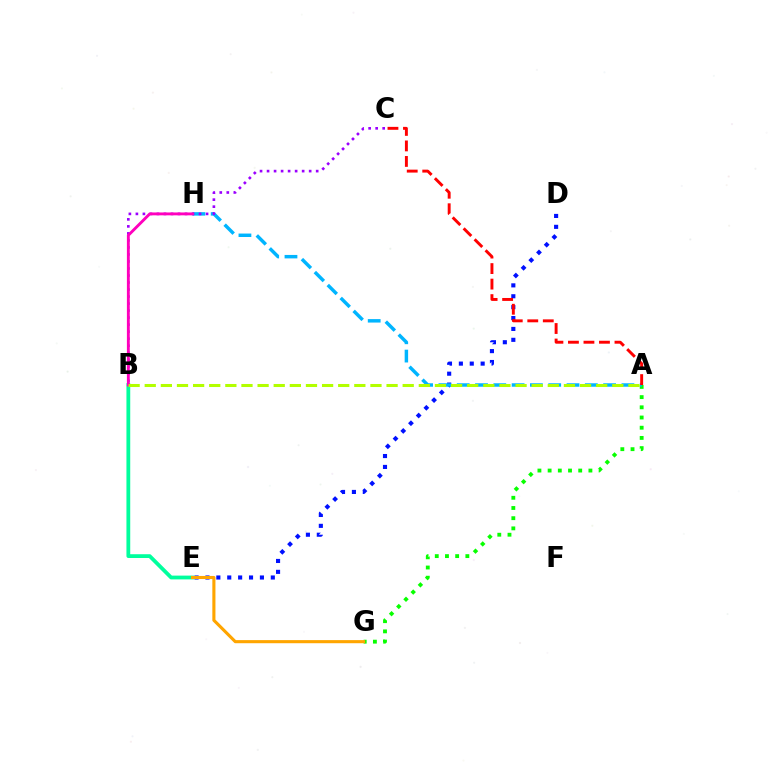{('D', 'E'): [{'color': '#0010ff', 'line_style': 'dotted', 'thickness': 2.96}], ('A', 'G'): [{'color': '#08ff00', 'line_style': 'dotted', 'thickness': 2.77}], ('B', 'E'): [{'color': '#00ff9d', 'line_style': 'solid', 'thickness': 2.73}], ('A', 'H'): [{'color': '#00b5ff', 'line_style': 'dashed', 'thickness': 2.49}], ('B', 'C'): [{'color': '#9b00ff', 'line_style': 'dotted', 'thickness': 1.91}], ('B', 'H'): [{'color': '#ff00bd', 'line_style': 'solid', 'thickness': 2.07}], ('E', 'G'): [{'color': '#ffa500', 'line_style': 'solid', 'thickness': 2.24}], ('A', 'B'): [{'color': '#b3ff00', 'line_style': 'dashed', 'thickness': 2.19}], ('A', 'C'): [{'color': '#ff0000', 'line_style': 'dashed', 'thickness': 2.11}]}